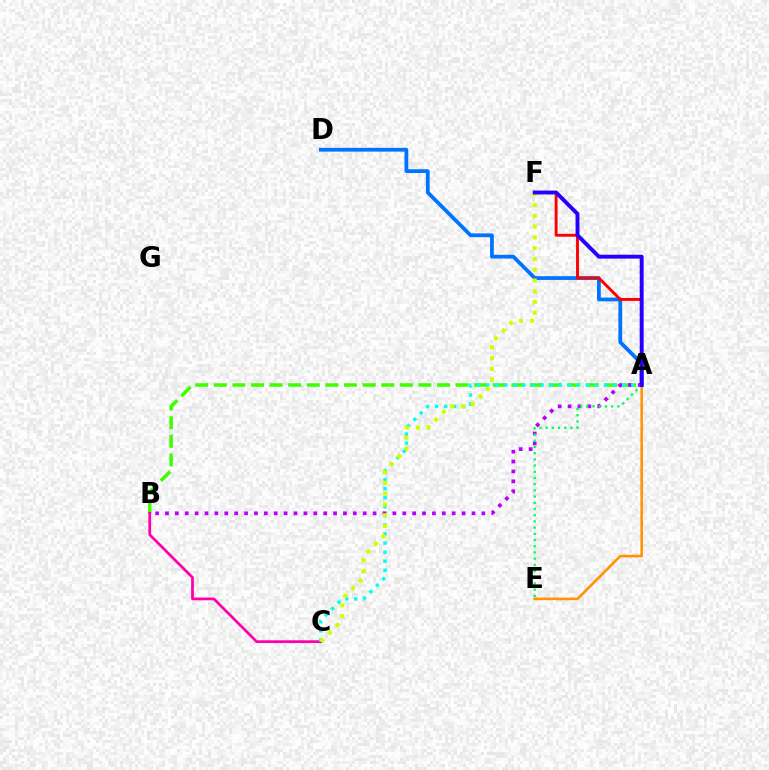{('A', 'B'): [{'color': '#3dff00', 'line_style': 'dashed', 'thickness': 2.53}, {'color': '#b900ff', 'line_style': 'dotted', 'thickness': 2.69}], ('A', 'D'): [{'color': '#0074ff', 'line_style': 'solid', 'thickness': 2.72}], ('B', 'C'): [{'color': '#ff00ac', 'line_style': 'solid', 'thickness': 1.98}], ('A', 'C'): [{'color': '#00fff6', 'line_style': 'dotted', 'thickness': 2.46}], ('A', 'E'): [{'color': '#00ff5c', 'line_style': 'dotted', 'thickness': 1.69}, {'color': '#ff9400', 'line_style': 'solid', 'thickness': 1.86}], ('A', 'F'): [{'color': '#ff0000', 'line_style': 'solid', 'thickness': 2.09}, {'color': '#2500ff', 'line_style': 'solid', 'thickness': 2.81}], ('C', 'F'): [{'color': '#d1ff00', 'line_style': 'dotted', 'thickness': 2.93}]}